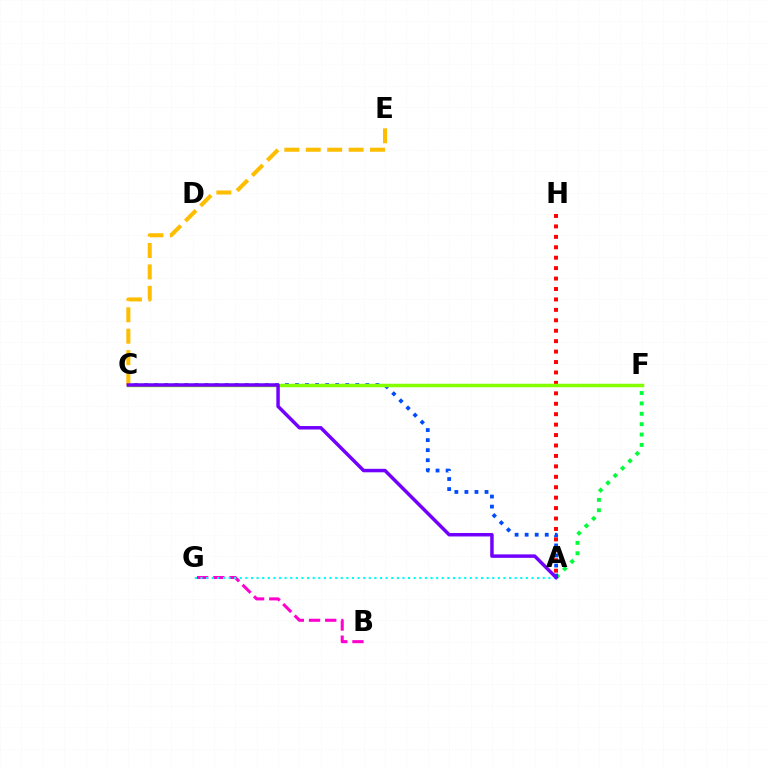{('C', 'E'): [{'color': '#ffbd00', 'line_style': 'dashed', 'thickness': 2.91}], ('B', 'G'): [{'color': '#ff00cf', 'line_style': 'dashed', 'thickness': 2.2}], ('A', 'F'): [{'color': '#00ff39', 'line_style': 'dotted', 'thickness': 2.82}], ('A', 'C'): [{'color': '#004bff', 'line_style': 'dotted', 'thickness': 2.73}, {'color': '#7200ff', 'line_style': 'solid', 'thickness': 2.5}], ('A', 'G'): [{'color': '#00fff6', 'line_style': 'dotted', 'thickness': 1.52}], ('A', 'H'): [{'color': '#ff0000', 'line_style': 'dotted', 'thickness': 2.83}], ('C', 'F'): [{'color': '#84ff00', 'line_style': 'solid', 'thickness': 2.52}]}